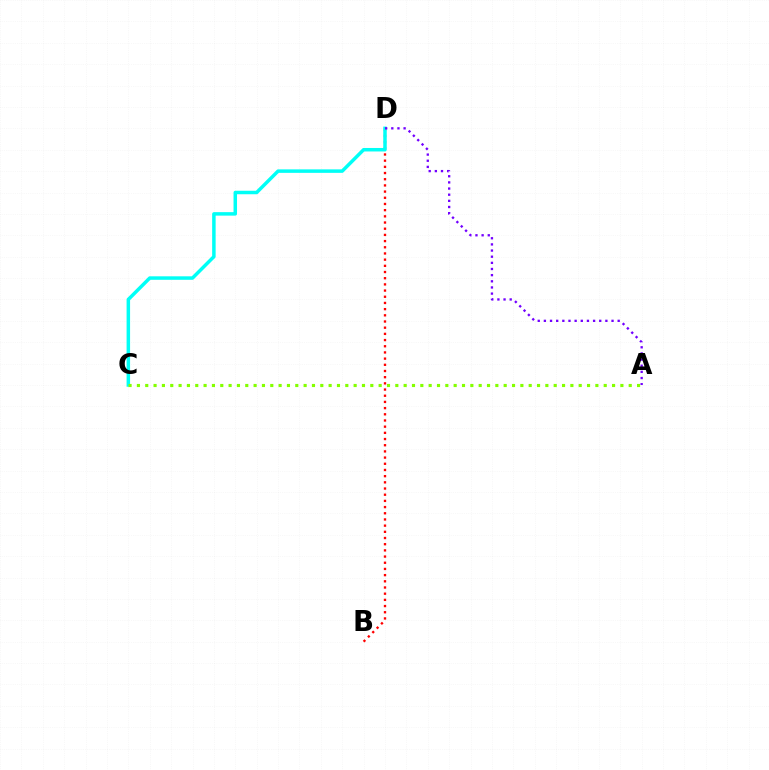{('B', 'D'): [{'color': '#ff0000', 'line_style': 'dotted', 'thickness': 1.68}], ('C', 'D'): [{'color': '#00fff6', 'line_style': 'solid', 'thickness': 2.51}], ('A', 'C'): [{'color': '#84ff00', 'line_style': 'dotted', 'thickness': 2.26}], ('A', 'D'): [{'color': '#7200ff', 'line_style': 'dotted', 'thickness': 1.67}]}